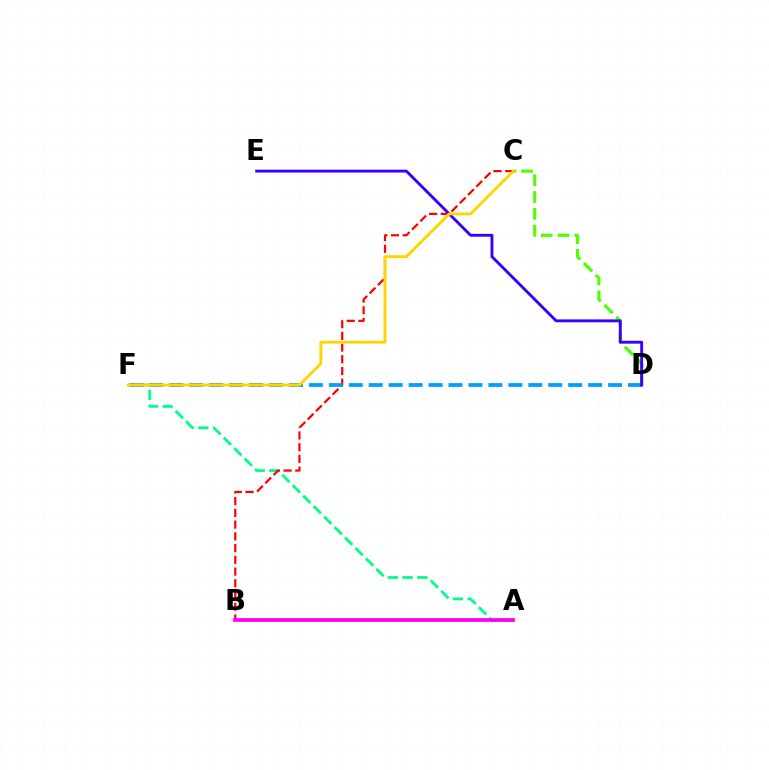{('A', 'F'): [{'color': '#00ff86', 'line_style': 'dashed', 'thickness': 2.01}], ('C', 'D'): [{'color': '#4fff00', 'line_style': 'dashed', 'thickness': 2.28}], ('B', 'C'): [{'color': '#ff0000', 'line_style': 'dashed', 'thickness': 1.59}], ('D', 'F'): [{'color': '#009eff', 'line_style': 'dashed', 'thickness': 2.71}], ('D', 'E'): [{'color': '#3700ff', 'line_style': 'solid', 'thickness': 2.07}], ('C', 'F'): [{'color': '#ffd500', 'line_style': 'solid', 'thickness': 2.06}], ('A', 'B'): [{'color': '#ff00ed', 'line_style': 'solid', 'thickness': 2.68}]}